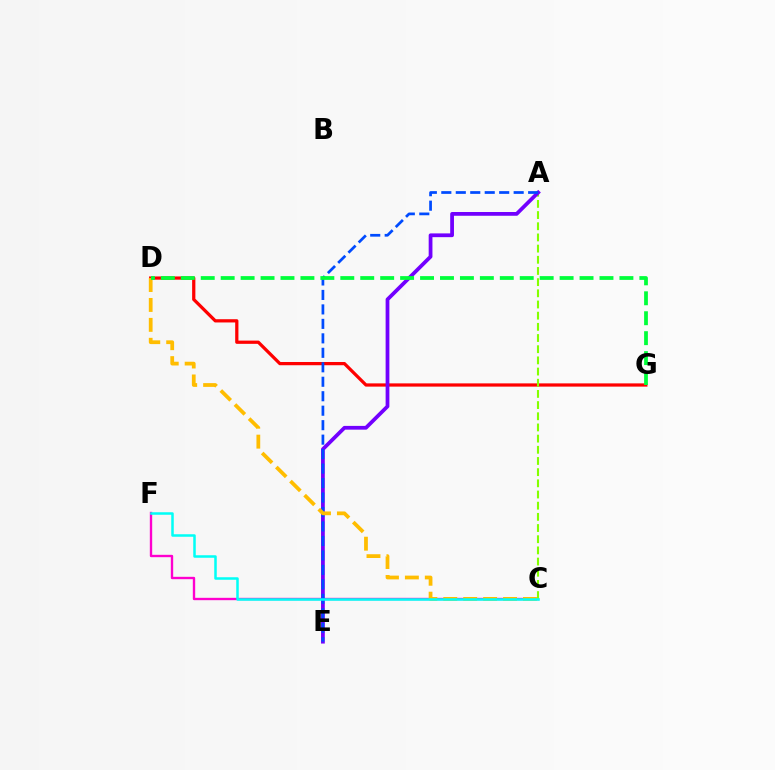{('C', 'F'): [{'color': '#ff00cf', 'line_style': 'solid', 'thickness': 1.7}, {'color': '#00fff6', 'line_style': 'solid', 'thickness': 1.81}], ('D', 'G'): [{'color': '#ff0000', 'line_style': 'solid', 'thickness': 2.33}, {'color': '#00ff39', 'line_style': 'dashed', 'thickness': 2.71}], ('A', 'C'): [{'color': '#84ff00', 'line_style': 'dashed', 'thickness': 1.52}], ('A', 'E'): [{'color': '#7200ff', 'line_style': 'solid', 'thickness': 2.71}, {'color': '#004bff', 'line_style': 'dashed', 'thickness': 1.97}], ('C', 'D'): [{'color': '#ffbd00', 'line_style': 'dashed', 'thickness': 2.71}]}